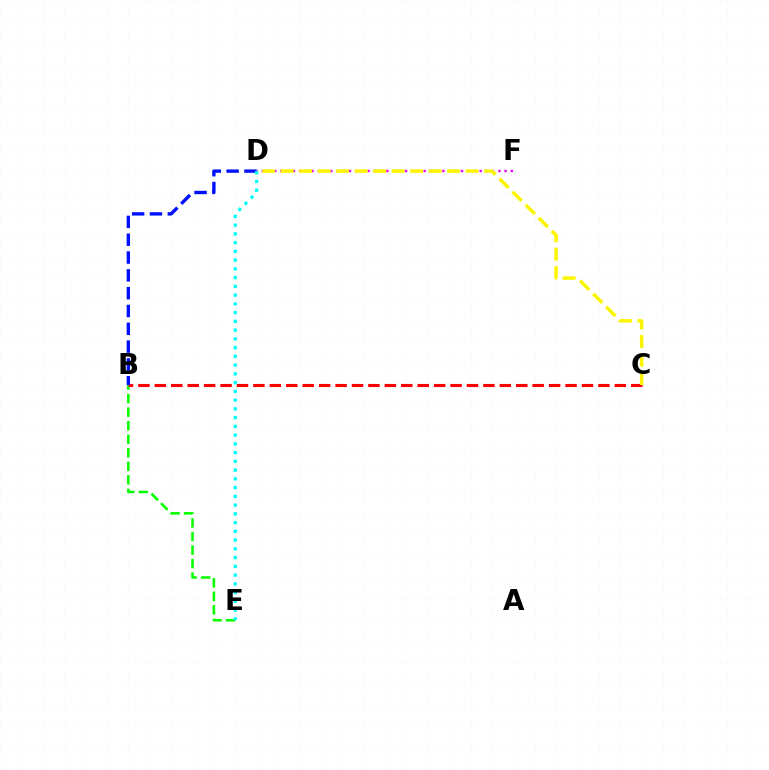{('D', 'F'): [{'color': '#ee00ff', 'line_style': 'dotted', 'thickness': 1.69}], ('B', 'E'): [{'color': '#08ff00', 'line_style': 'dashed', 'thickness': 1.84}], ('B', 'C'): [{'color': '#ff0000', 'line_style': 'dashed', 'thickness': 2.23}], ('C', 'D'): [{'color': '#fcf500', 'line_style': 'dashed', 'thickness': 2.51}], ('B', 'D'): [{'color': '#0010ff', 'line_style': 'dashed', 'thickness': 2.42}], ('D', 'E'): [{'color': '#00fff6', 'line_style': 'dotted', 'thickness': 2.38}]}